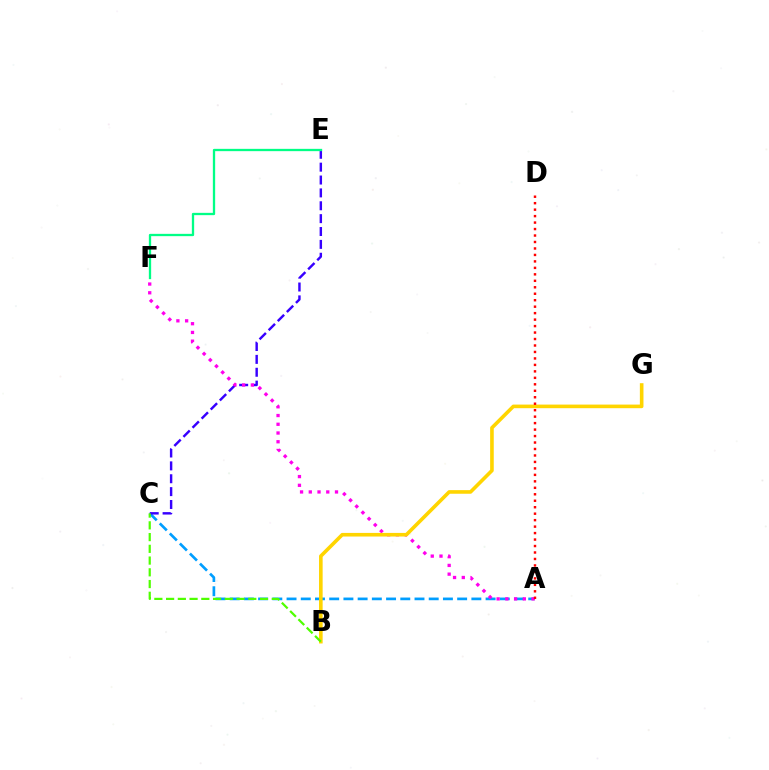{('A', 'C'): [{'color': '#009eff', 'line_style': 'dashed', 'thickness': 1.93}], ('C', 'E'): [{'color': '#3700ff', 'line_style': 'dashed', 'thickness': 1.75}], ('A', 'F'): [{'color': '#ff00ed', 'line_style': 'dotted', 'thickness': 2.37}], ('B', 'G'): [{'color': '#ffd500', 'line_style': 'solid', 'thickness': 2.6}], ('B', 'C'): [{'color': '#4fff00', 'line_style': 'dashed', 'thickness': 1.59}], ('A', 'D'): [{'color': '#ff0000', 'line_style': 'dotted', 'thickness': 1.76}], ('E', 'F'): [{'color': '#00ff86', 'line_style': 'solid', 'thickness': 1.66}]}